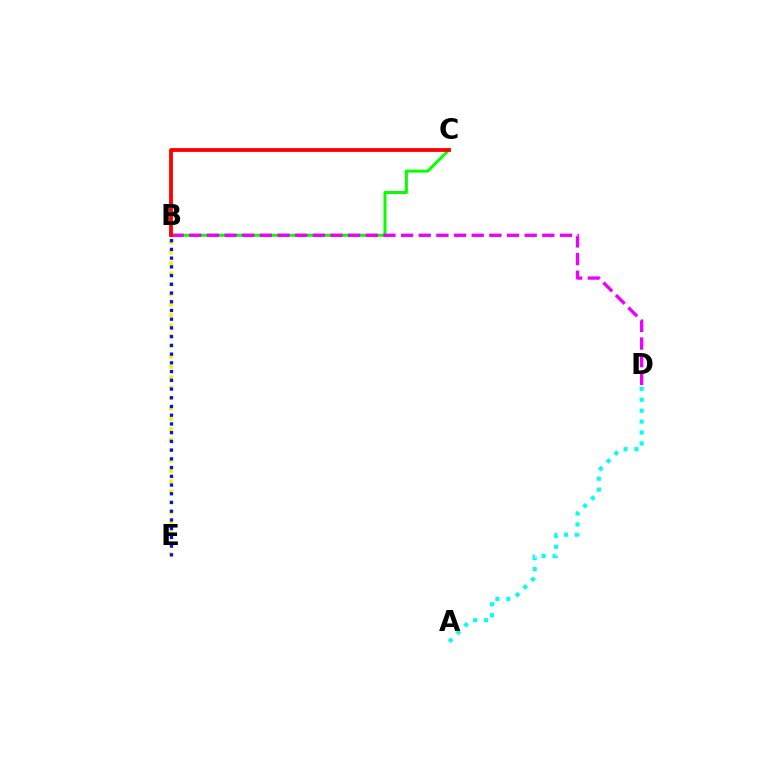{('B', 'E'): [{'color': '#fcf500', 'line_style': 'dotted', 'thickness': 2.82}, {'color': '#0010ff', 'line_style': 'dotted', 'thickness': 2.37}], ('B', 'C'): [{'color': '#08ff00', 'line_style': 'solid', 'thickness': 2.15}, {'color': '#ff0000', 'line_style': 'solid', 'thickness': 2.74}], ('B', 'D'): [{'color': '#ee00ff', 'line_style': 'dashed', 'thickness': 2.4}], ('A', 'D'): [{'color': '#00fff6', 'line_style': 'dotted', 'thickness': 2.97}]}